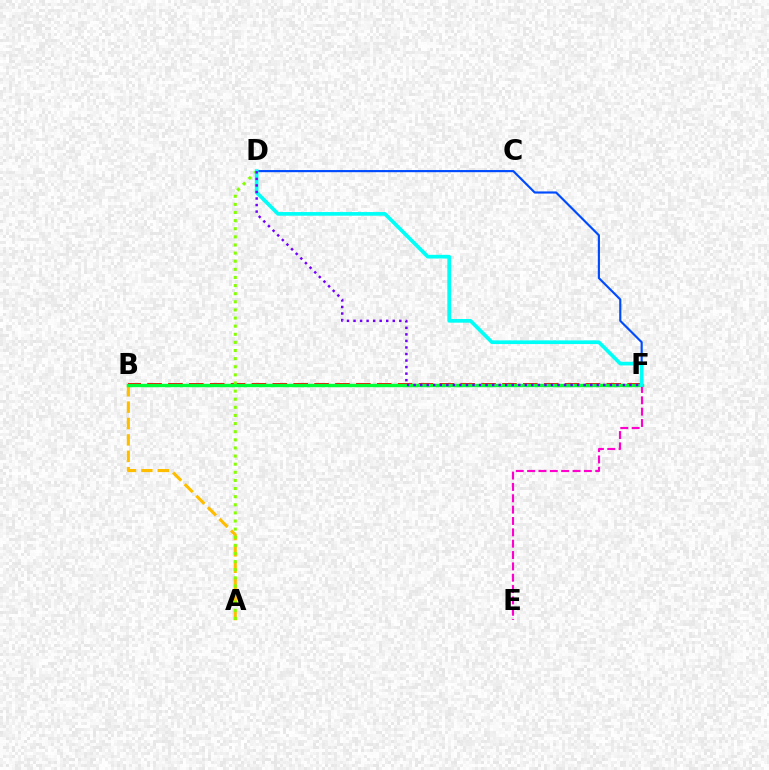{('B', 'F'): [{'color': '#ff0000', 'line_style': 'dashed', 'thickness': 2.84}, {'color': '#00ff39', 'line_style': 'solid', 'thickness': 2.46}], ('A', 'B'): [{'color': '#ffbd00', 'line_style': 'dashed', 'thickness': 2.23}], ('A', 'D'): [{'color': '#84ff00', 'line_style': 'dotted', 'thickness': 2.21}], ('D', 'F'): [{'color': '#004bff', 'line_style': 'solid', 'thickness': 1.55}, {'color': '#00fff6', 'line_style': 'solid', 'thickness': 2.65}, {'color': '#7200ff', 'line_style': 'dotted', 'thickness': 1.78}], ('E', 'F'): [{'color': '#ff00cf', 'line_style': 'dashed', 'thickness': 1.54}]}